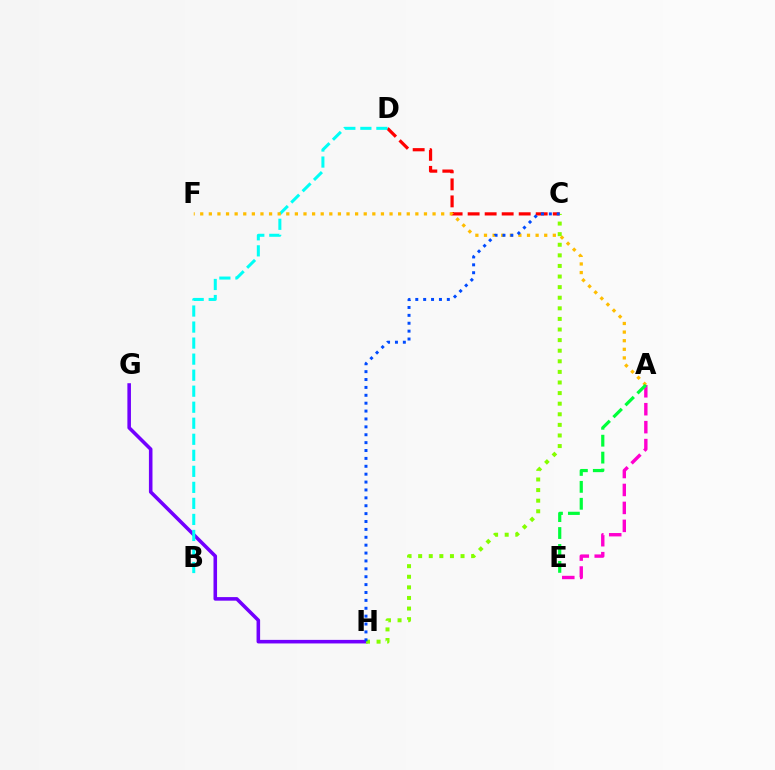{('A', 'E'): [{'color': '#ff00cf', 'line_style': 'dashed', 'thickness': 2.44}, {'color': '#00ff39', 'line_style': 'dashed', 'thickness': 2.3}], ('G', 'H'): [{'color': '#7200ff', 'line_style': 'solid', 'thickness': 2.57}], ('C', 'D'): [{'color': '#ff0000', 'line_style': 'dashed', 'thickness': 2.31}], ('B', 'D'): [{'color': '#00fff6', 'line_style': 'dashed', 'thickness': 2.18}], ('A', 'F'): [{'color': '#ffbd00', 'line_style': 'dotted', 'thickness': 2.34}], ('C', 'H'): [{'color': '#84ff00', 'line_style': 'dotted', 'thickness': 2.88}, {'color': '#004bff', 'line_style': 'dotted', 'thickness': 2.14}]}